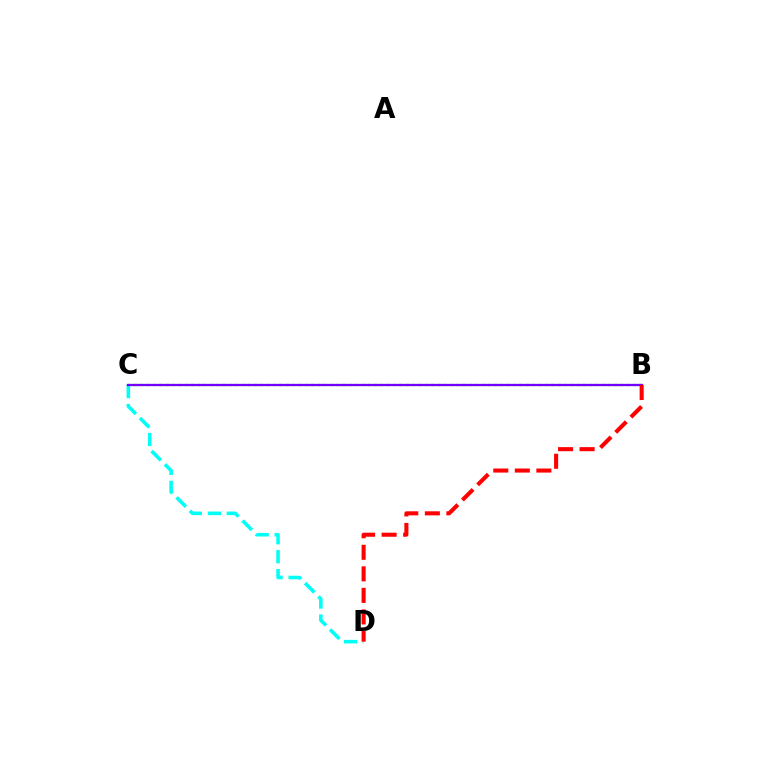{('B', 'C'): [{'color': '#84ff00', 'line_style': 'dotted', 'thickness': 1.72}, {'color': '#7200ff', 'line_style': 'solid', 'thickness': 1.66}], ('C', 'D'): [{'color': '#00fff6', 'line_style': 'dashed', 'thickness': 2.57}], ('B', 'D'): [{'color': '#ff0000', 'line_style': 'dashed', 'thickness': 2.93}]}